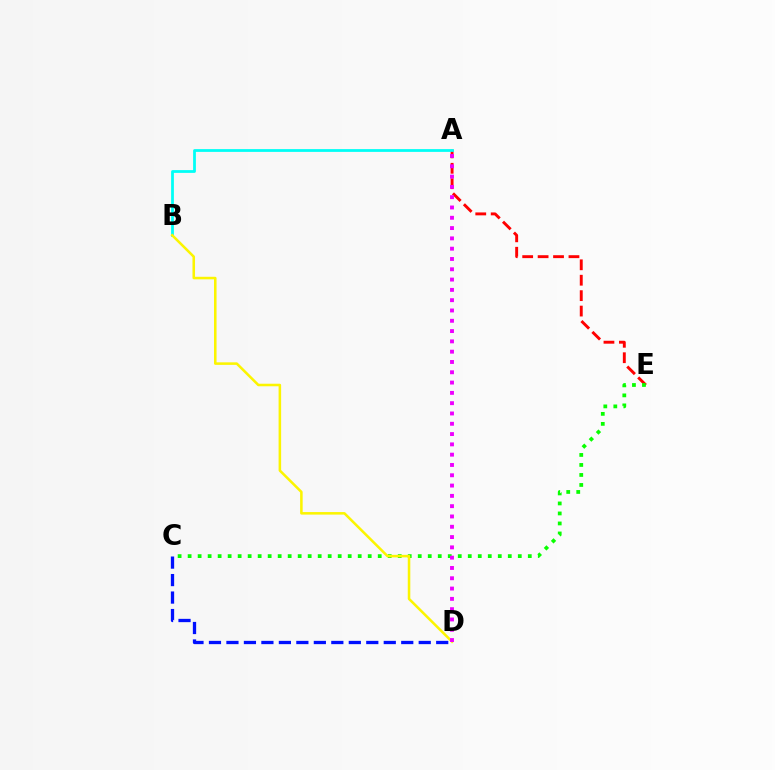{('C', 'D'): [{'color': '#0010ff', 'line_style': 'dashed', 'thickness': 2.37}], ('A', 'E'): [{'color': '#ff0000', 'line_style': 'dashed', 'thickness': 2.1}], ('A', 'B'): [{'color': '#00fff6', 'line_style': 'solid', 'thickness': 2.0}], ('C', 'E'): [{'color': '#08ff00', 'line_style': 'dotted', 'thickness': 2.72}], ('B', 'D'): [{'color': '#fcf500', 'line_style': 'solid', 'thickness': 1.83}], ('A', 'D'): [{'color': '#ee00ff', 'line_style': 'dotted', 'thickness': 2.8}]}